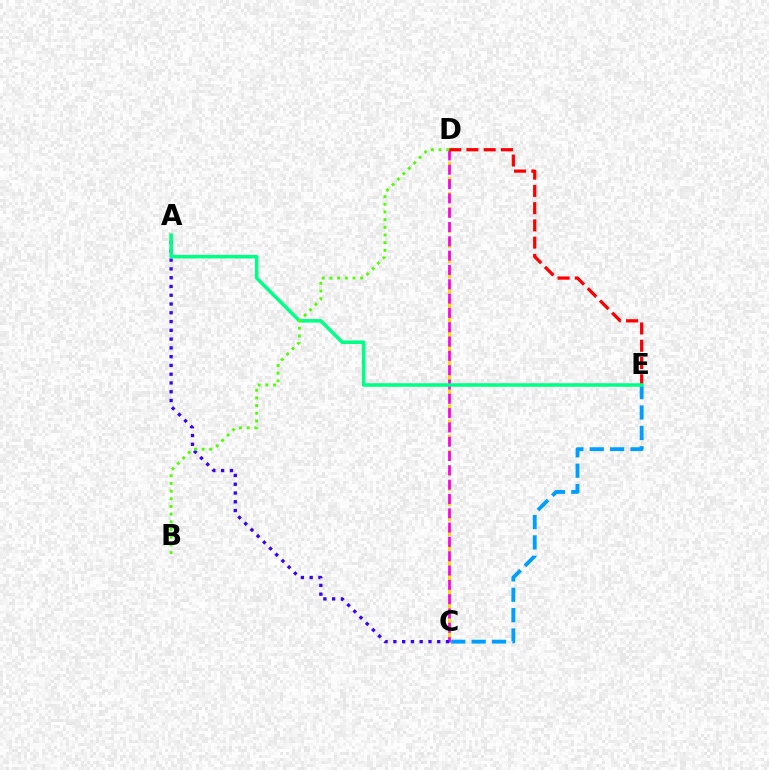{('C', 'D'): [{'color': '#ffd500', 'line_style': 'dashed', 'thickness': 2.06}, {'color': '#ff00ed', 'line_style': 'dashed', 'thickness': 1.94}], ('C', 'E'): [{'color': '#009eff', 'line_style': 'dashed', 'thickness': 2.77}], ('D', 'E'): [{'color': '#ff0000', 'line_style': 'dashed', 'thickness': 2.34}], ('A', 'C'): [{'color': '#3700ff', 'line_style': 'dotted', 'thickness': 2.38}], ('A', 'E'): [{'color': '#00ff86', 'line_style': 'solid', 'thickness': 2.55}], ('B', 'D'): [{'color': '#4fff00', 'line_style': 'dotted', 'thickness': 2.09}]}